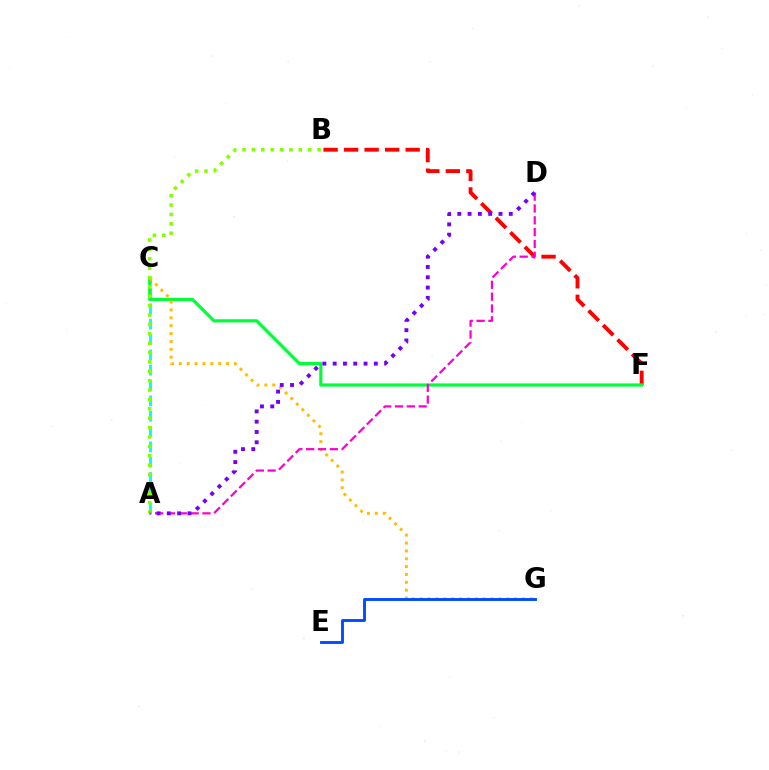{('A', 'C'): [{'color': '#00fff6', 'line_style': 'dashed', 'thickness': 2.08}], ('B', 'F'): [{'color': '#ff0000', 'line_style': 'dashed', 'thickness': 2.79}], ('C', 'F'): [{'color': '#00ff39', 'line_style': 'solid', 'thickness': 2.3}], ('C', 'G'): [{'color': '#ffbd00', 'line_style': 'dotted', 'thickness': 2.14}], ('A', 'D'): [{'color': '#ff00cf', 'line_style': 'dashed', 'thickness': 1.61}, {'color': '#7200ff', 'line_style': 'dotted', 'thickness': 2.8}], ('A', 'B'): [{'color': '#84ff00', 'line_style': 'dotted', 'thickness': 2.55}], ('E', 'G'): [{'color': '#004bff', 'line_style': 'solid', 'thickness': 2.07}]}